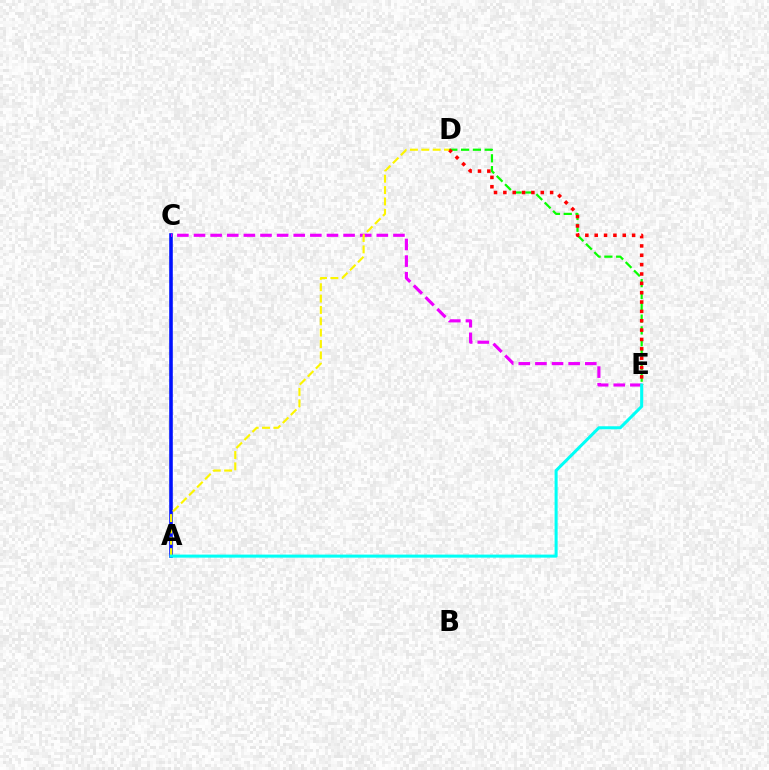{('D', 'E'): [{'color': '#08ff00', 'line_style': 'dashed', 'thickness': 1.6}, {'color': '#ff0000', 'line_style': 'dotted', 'thickness': 2.54}], ('A', 'C'): [{'color': '#0010ff', 'line_style': 'solid', 'thickness': 2.58}], ('C', 'E'): [{'color': '#ee00ff', 'line_style': 'dashed', 'thickness': 2.26}], ('A', 'D'): [{'color': '#fcf500', 'line_style': 'dashed', 'thickness': 1.54}], ('A', 'E'): [{'color': '#00fff6', 'line_style': 'solid', 'thickness': 2.19}]}